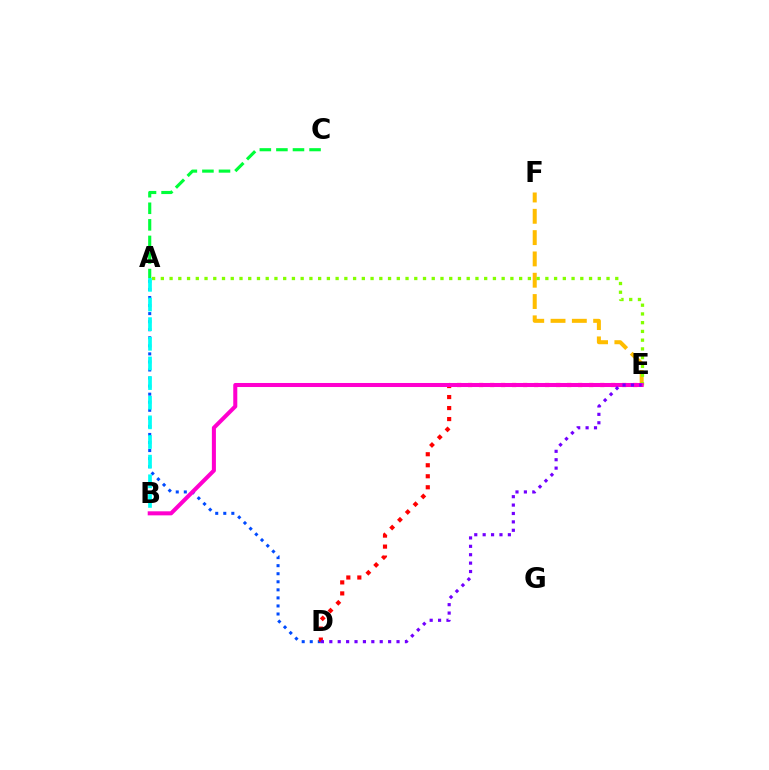{('E', 'F'): [{'color': '#ffbd00', 'line_style': 'dashed', 'thickness': 2.89}], ('A', 'D'): [{'color': '#004bff', 'line_style': 'dotted', 'thickness': 2.19}], ('A', 'E'): [{'color': '#84ff00', 'line_style': 'dotted', 'thickness': 2.37}], ('D', 'E'): [{'color': '#ff0000', 'line_style': 'dotted', 'thickness': 2.99}, {'color': '#7200ff', 'line_style': 'dotted', 'thickness': 2.28}], ('A', 'B'): [{'color': '#00fff6', 'line_style': 'dashed', 'thickness': 2.67}], ('B', 'E'): [{'color': '#ff00cf', 'line_style': 'solid', 'thickness': 2.91}], ('A', 'C'): [{'color': '#00ff39', 'line_style': 'dashed', 'thickness': 2.25}]}